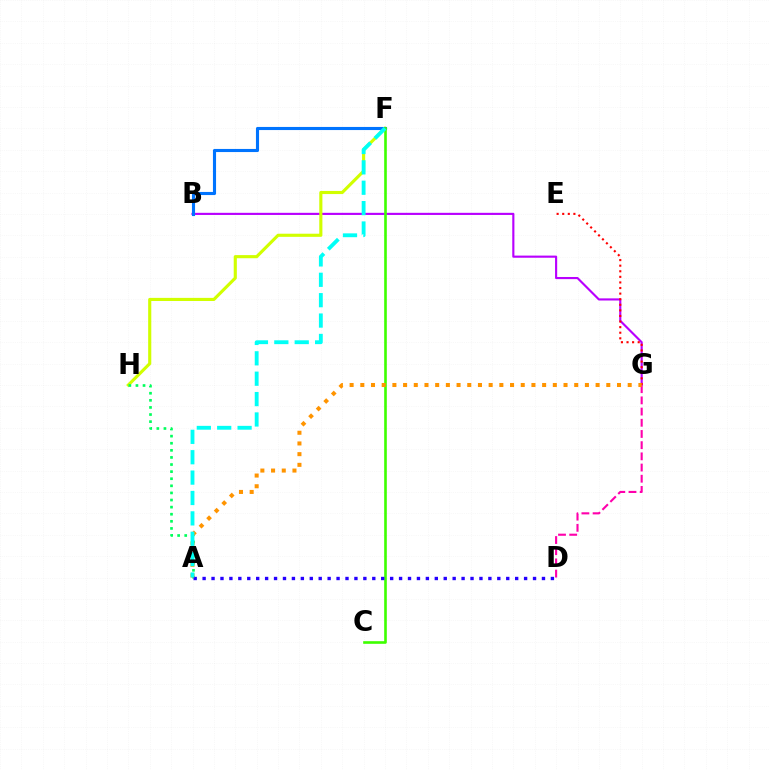{('B', 'G'): [{'color': '#b900ff', 'line_style': 'solid', 'thickness': 1.54}], ('F', 'H'): [{'color': '#d1ff00', 'line_style': 'solid', 'thickness': 2.25}], ('E', 'G'): [{'color': '#ff0000', 'line_style': 'dotted', 'thickness': 1.52}], ('B', 'F'): [{'color': '#0074ff', 'line_style': 'solid', 'thickness': 2.24}], ('C', 'F'): [{'color': '#3dff00', 'line_style': 'solid', 'thickness': 1.89}], ('D', 'G'): [{'color': '#ff00ac', 'line_style': 'dashed', 'thickness': 1.52}], ('A', 'H'): [{'color': '#00ff5c', 'line_style': 'dotted', 'thickness': 1.93}], ('A', 'G'): [{'color': '#ff9400', 'line_style': 'dotted', 'thickness': 2.91}], ('A', 'D'): [{'color': '#2500ff', 'line_style': 'dotted', 'thickness': 2.43}], ('A', 'F'): [{'color': '#00fff6', 'line_style': 'dashed', 'thickness': 2.77}]}